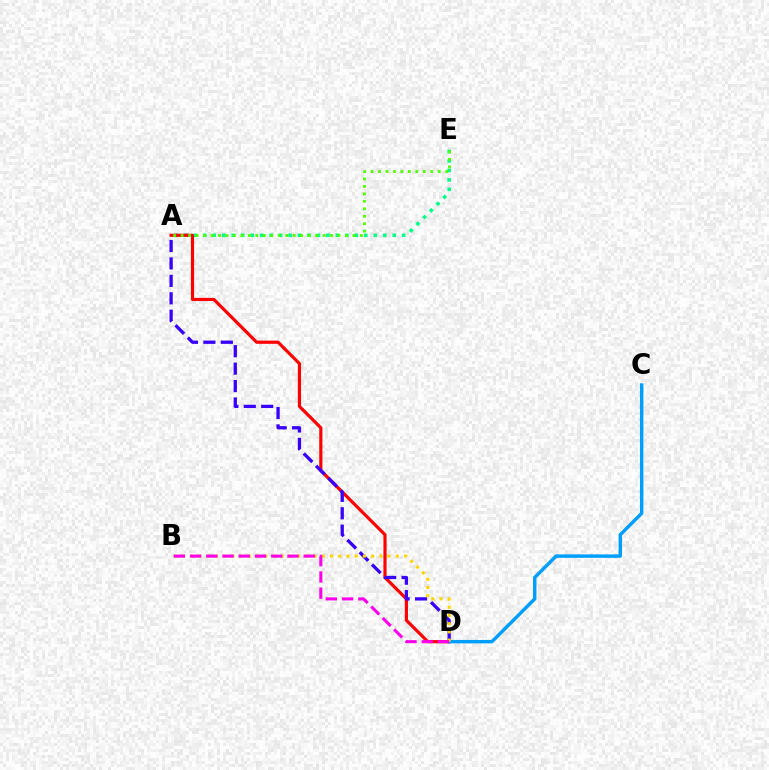{('A', 'E'): [{'color': '#00ff86', 'line_style': 'dotted', 'thickness': 2.57}, {'color': '#4fff00', 'line_style': 'dotted', 'thickness': 2.03}], ('A', 'D'): [{'color': '#ff0000', 'line_style': 'solid', 'thickness': 2.29}, {'color': '#3700ff', 'line_style': 'dashed', 'thickness': 2.37}], ('C', 'D'): [{'color': '#009eff', 'line_style': 'solid', 'thickness': 2.47}], ('B', 'D'): [{'color': '#ffd500', 'line_style': 'dotted', 'thickness': 2.23}, {'color': '#ff00ed', 'line_style': 'dashed', 'thickness': 2.21}]}